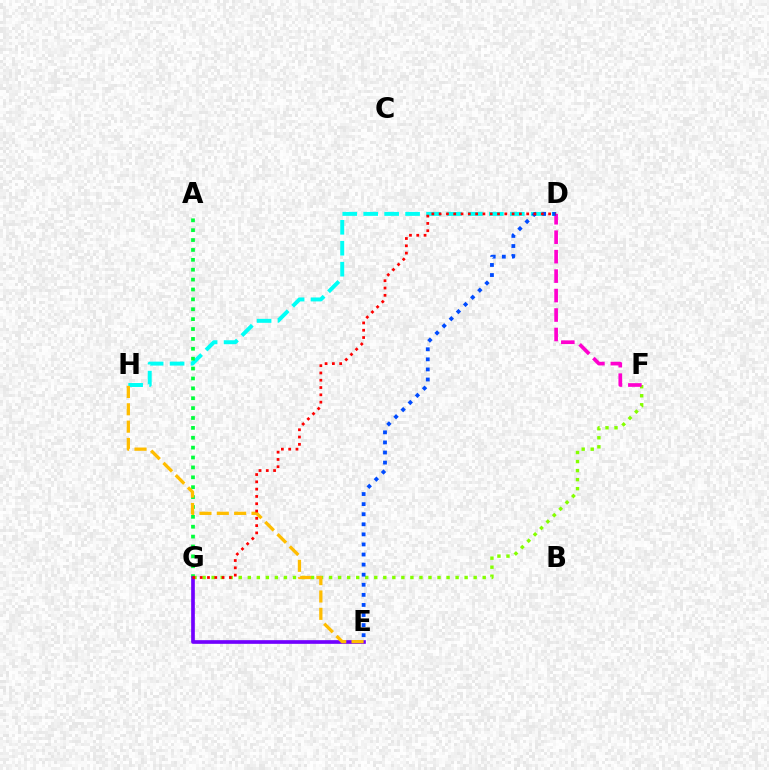{('F', 'G'): [{'color': '#84ff00', 'line_style': 'dotted', 'thickness': 2.45}], ('D', 'H'): [{'color': '#00fff6', 'line_style': 'dashed', 'thickness': 2.85}], ('A', 'G'): [{'color': '#00ff39', 'line_style': 'dotted', 'thickness': 2.69}], ('E', 'G'): [{'color': '#7200ff', 'line_style': 'solid', 'thickness': 2.64}], ('E', 'H'): [{'color': '#ffbd00', 'line_style': 'dashed', 'thickness': 2.36}], ('D', 'F'): [{'color': '#ff00cf', 'line_style': 'dashed', 'thickness': 2.64}], ('D', 'E'): [{'color': '#004bff', 'line_style': 'dotted', 'thickness': 2.74}], ('D', 'G'): [{'color': '#ff0000', 'line_style': 'dotted', 'thickness': 1.98}]}